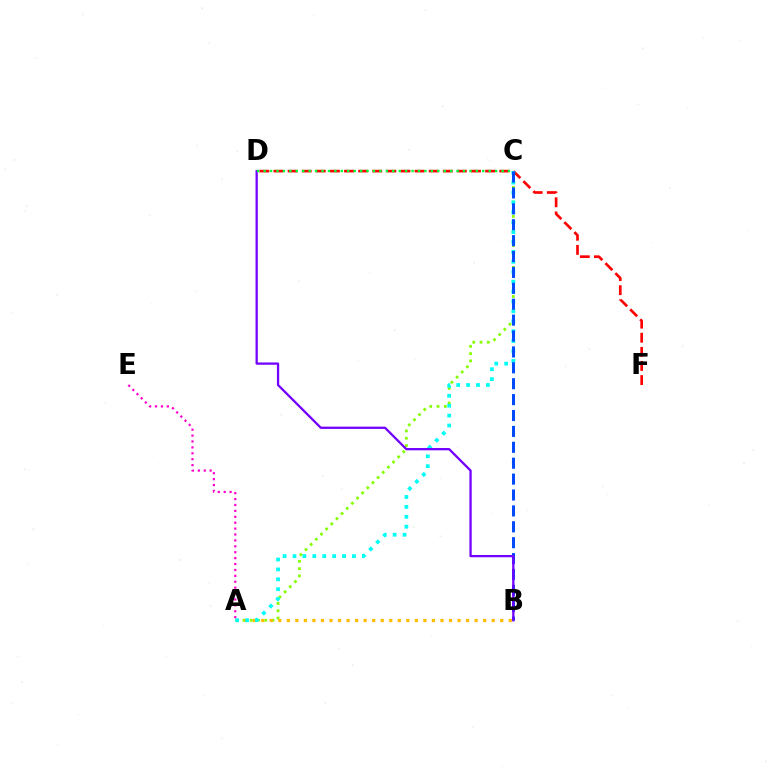{('A', 'C'): [{'color': '#84ff00', 'line_style': 'dotted', 'thickness': 1.98}, {'color': '#00fff6', 'line_style': 'dotted', 'thickness': 2.69}], ('D', 'F'): [{'color': '#ff0000', 'line_style': 'dashed', 'thickness': 1.92}], ('A', 'E'): [{'color': '#ff00cf', 'line_style': 'dotted', 'thickness': 1.6}], ('A', 'B'): [{'color': '#ffbd00', 'line_style': 'dotted', 'thickness': 2.32}], ('B', 'C'): [{'color': '#004bff', 'line_style': 'dashed', 'thickness': 2.16}], ('B', 'D'): [{'color': '#7200ff', 'line_style': 'solid', 'thickness': 1.64}], ('C', 'D'): [{'color': '#00ff39', 'line_style': 'dotted', 'thickness': 1.75}]}